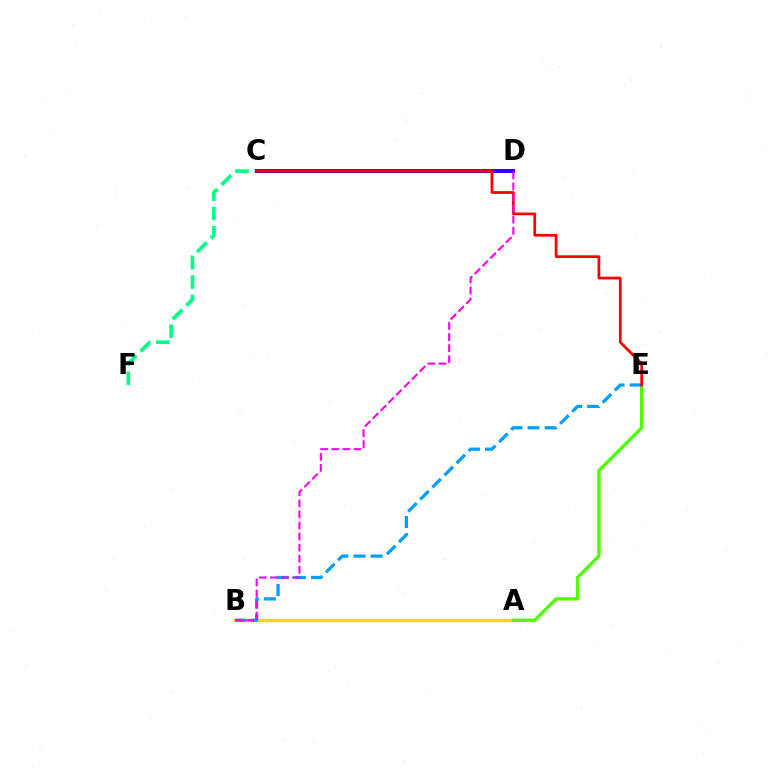{('C', 'F'): [{'color': '#00ff86', 'line_style': 'dashed', 'thickness': 2.63}], ('A', 'B'): [{'color': '#ffd500', 'line_style': 'solid', 'thickness': 2.45}], ('A', 'E'): [{'color': '#4fff00', 'line_style': 'solid', 'thickness': 2.39}], ('C', 'D'): [{'color': '#3700ff', 'line_style': 'solid', 'thickness': 2.88}], ('B', 'E'): [{'color': '#009eff', 'line_style': 'dashed', 'thickness': 2.33}], ('C', 'E'): [{'color': '#ff0000', 'line_style': 'solid', 'thickness': 1.97}], ('B', 'D'): [{'color': '#ff00ed', 'line_style': 'dashed', 'thickness': 1.5}]}